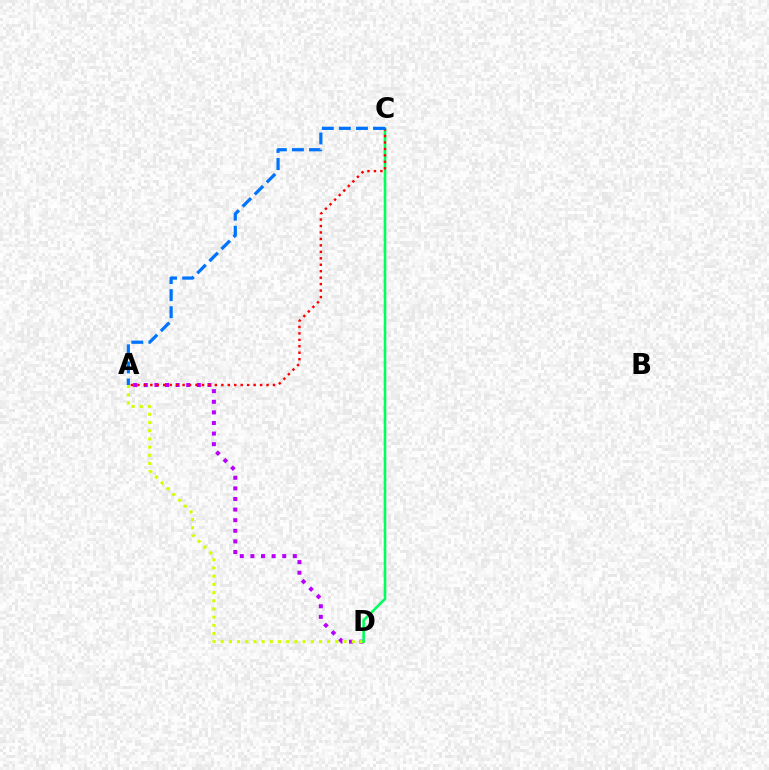{('A', 'D'): [{'color': '#b900ff', 'line_style': 'dotted', 'thickness': 2.88}, {'color': '#d1ff00', 'line_style': 'dotted', 'thickness': 2.23}], ('C', 'D'): [{'color': '#00ff5c', 'line_style': 'solid', 'thickness': 1.87}], ('A', 'C'): [{'color': '#ff0000', 'line_style': 'dotted', 'thickness': 1.75}, {'color': '#0074ff', 'line_style': 'dashed', 'thickness': 2.32}]}